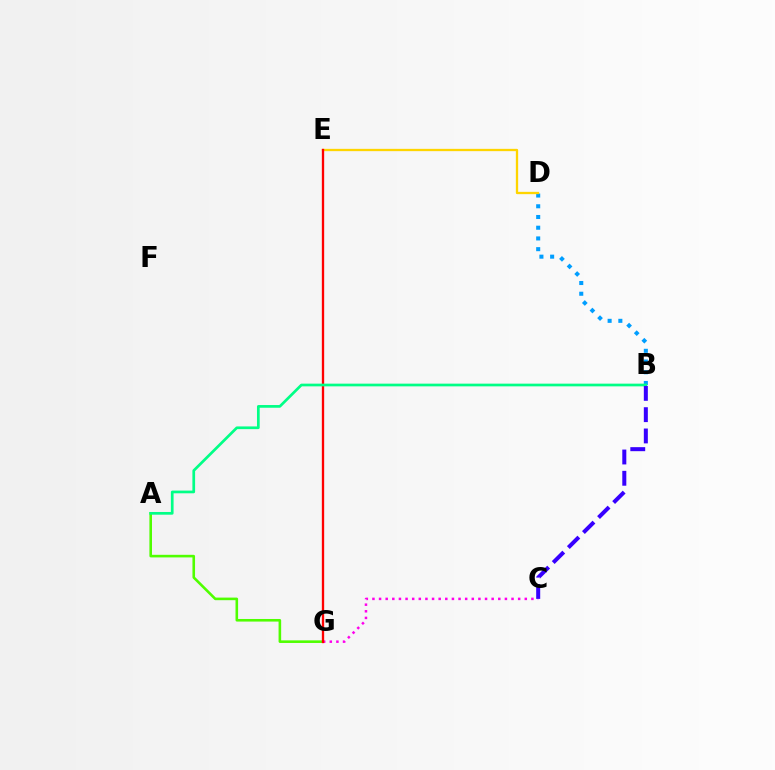{('A', 'G'): [{'color': '#4fff00', 'line_style': 'solid', 'thickness': 1.87}], ('B', 'D'): [{'color': '#009eff', 'line_style': 'dotted', 'thickness': 2.91}], ('C', 'G'): [{'color': '#ff00ed', 'line_style': 'dotted', 'thickness': 1.8}], ('D', 'E'): [{'color': '#ffd500', 'line_style': 'solid', 'thickness': 1.66}], ('E', 'G'): [{'color': '#ff0000', 'line_style': 'solid', 'thickness': 1.68}], ('A', 'B'): [{'color': '#00ff86', 'line_style': 'solid', 'thickness': 1.95}], ('B', 'C'): [{'color': '#3700ff', 'line_style': 'dashed', 'thickness': 2.89}]}